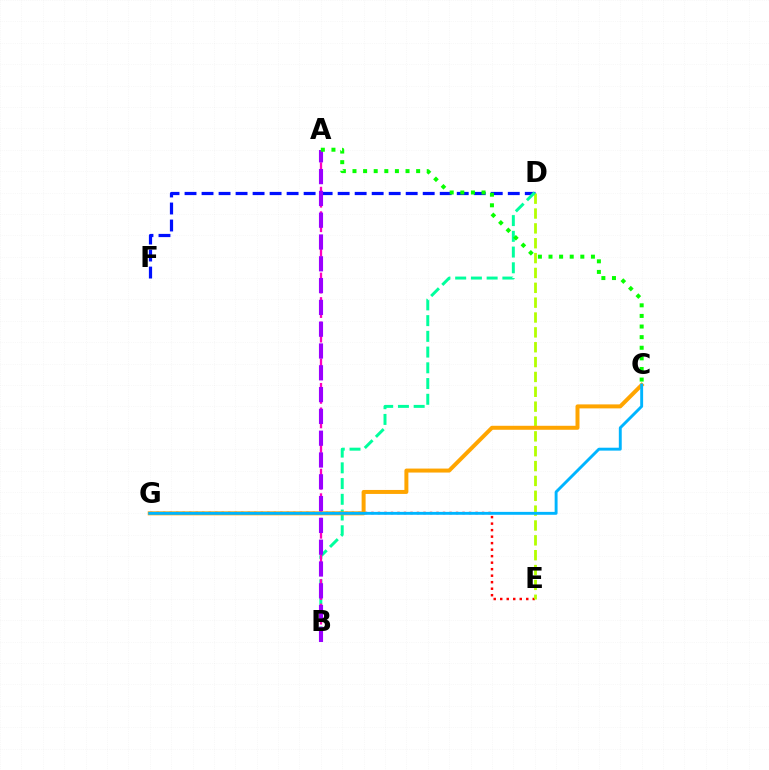{('E', 'G'): [{'color': '#ff0000', 'line_style': 'dotted', 'thickness': 1.77}], ('D', 'F'): [{'color': '#0010ff', 'line_style': 'dashed', 'thickness': 2.31}], ('D', 'E'): [{'color': '#b3ff00', 'line_style': 'dashed', 'thickness': 2.02}], ('B', 'D'): [{'color': '#00ff9d', 'line_style': 'dashed', 'thickness': 2.14}], ('A', 'B'): [{'color': '#ff00bd', 'line_style': 'dashed', 'thickness': 1.67}, {'color': '#9b00ff', 'line_style': 'dashed', 'thickness': 2.96}], ('C', 'G'): [{'color': '#ffa500', 'line_style': 'solid', 'thickness': 2.87}, {'color': '#00b5ff', 'line_style': 'solid', 'thickness': 2.09}], ('A', 'C'): [{'color': '#08ff00', 'line_style': 'dotted', 'thickness': 2.88}]}